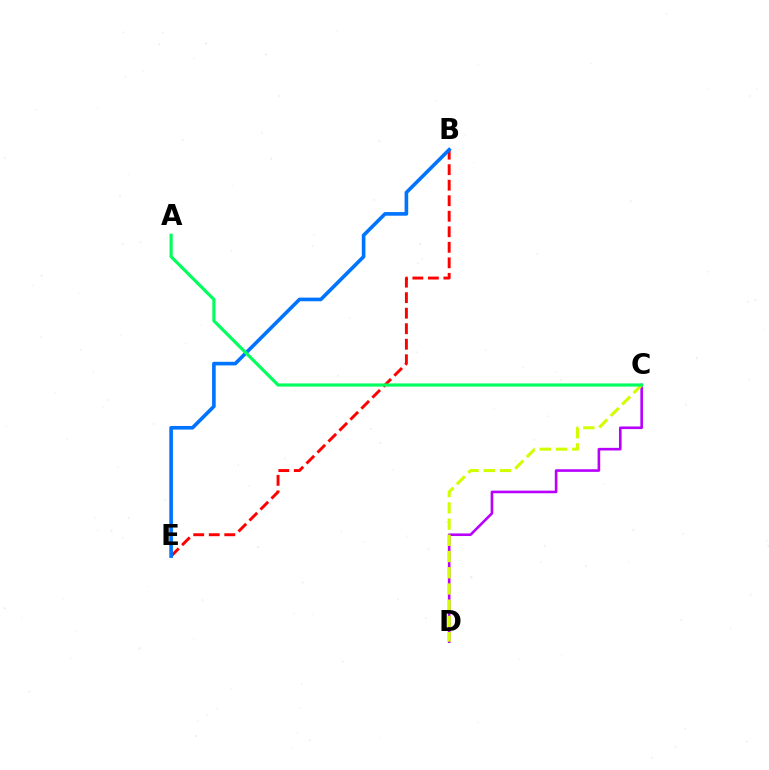{('B', 'E'): [{'color': '#ff0000', 'line_style': 'dashed', 'thickness': 2.11}, {'color': '#0074ff', 'line_style': 'solid', 'thickness': 2.61}], ('C', 'D'): [{'color': '#b900ff', 'line_style': 'solid', 'thickness': 1.89}, {'color': '#d1ff00', 'line_style': 'dashed', 'thickness': 2.2}], ('A', 'C'): [{'color': '#00ff5c', 'line_style': 'solid', 'thickness': 2.26}]}